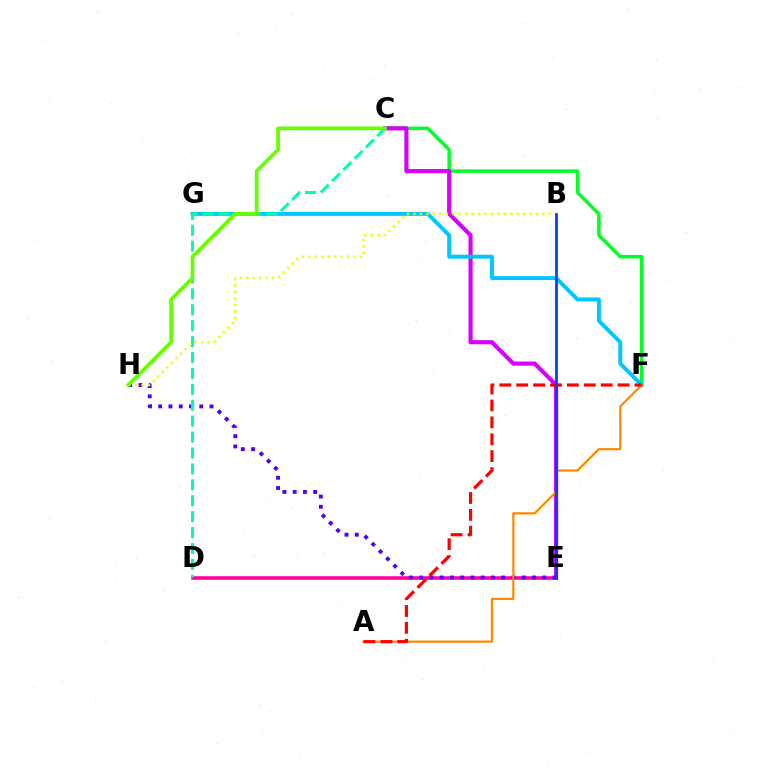{('C', 'F'): [{'color': '#00ff27', 'line_style': 'solid', 'thickness': 2.5}], ('C', 'E'): [{'color': '#d600ff', 'line_style': 'solid', 'thickness': 2.97}], ('D', 'E'): [{'color': '#ff00a0', 'line_style': 'solid', 'thickness': 2.59}], ('E', 'H'): [{'color': '#4f00ff', 'line_style': 'dotted', 'thickness': 2.79}], ('F', 'G'): [{'color': '#00c7ff', 'line_style': 'solid', 'thickness': 2.83}], ('C', 'D'): [{'color': '#00ffaf', 'line_style': 'dashed', 'thickness': 2.16}], ('B', 'H'): [{'color': '#eeff00', 'line_style': 'dotted', 'thickness': 1.75}], ('A', 'F'): [{'color': '#ff8800', 'line_style': 'solid', 'thickness': 1.6}, {'color': '#ff0000', 'line_style': 'dashed', 'thickness': 2.3}], ('C', 'H'): [{'color': '#66ff00', 'line_style': 'solid', 'thickness': 2.68}], ('B', 'E'): [{'color': '#003fff', 'line_style': 'solid', 'thickness': 1.98}]}